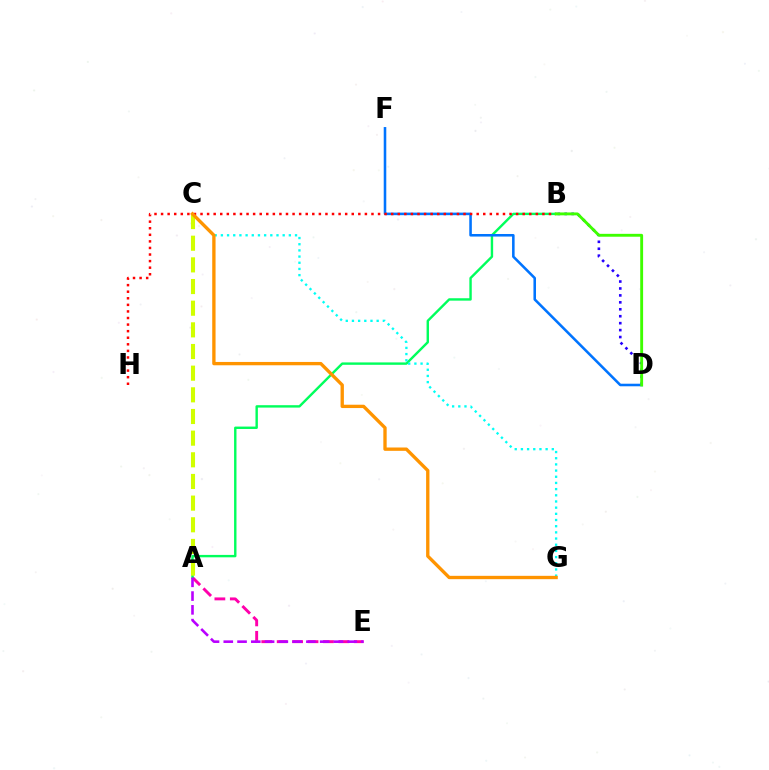{('B', 'D'): [{'color': '#2500ff', 'line_style': 'dotted', 'thickness': 1.89}, {'color': '#3dff00', 'line_style': 'solid', 'thickness': 2.07}], ('A', 'E'): [{'color': '#ff00ac', 'line_style': 'dashed', 'thickness': 2.1}, {'color': '#b900ff', 'line_style': 'dashed', 'thickness': 1.87}], ('A', 'B'): [{'color': '#00ff5c', 'line_style': 'solid', 'thickness': 1.73}], ('D', 'F'): [{'color': '#0074ff', 'line_style': 'solid', 'thickness': 1.85}], ('C', 'G'): [{'color': '#00fff6', 'line_style': 'dotted', 'thickness': 1.68}, {'color': '#ff9400', 'line_style': 'solid', 'thickness': 2.4}], ('A', 'C'): [{'color': '#d1ff00', 'line_style': 'dashed', 'thickness': 2.94}], ('B', 'H'): [{'color': '#ff0000', 'line_style': 'dotted', 'thickness': 1.79}]}